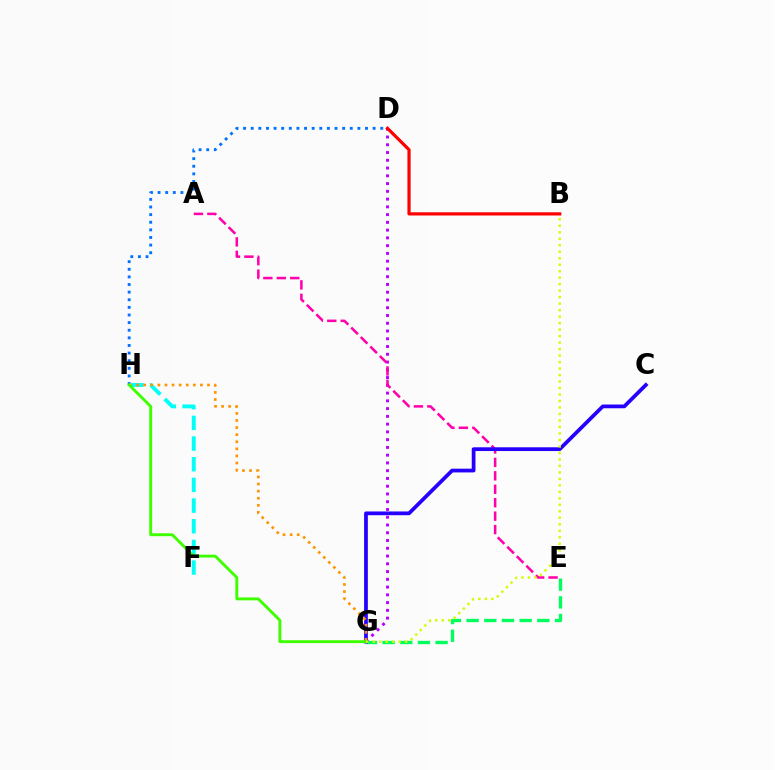{('D', 'H'): [{'color': '#0074ff', 'line_style': 'dotted', 'thickness': 2.07}], ('E', 'G'): [{'color': '#00ff5c', 'line_style': 'dashed', 'thickness': 2.4}], ('D', 'G'): [{'color': '#b900ff', 'line_style': 'dotted', 'thickness': 2.11}], ('F', 'H'): [{'color': '#00fff6', 'line_style': 'dashed', 'thickness': 2.81}], ('A', 'E'): [{'color': '#ff00ac', 'line_style': 'dashed', 'thickness': 1.83}], ('C', 'G'): [{'color': '#2500ff', 'line_style': 'solid', 'thickness': 2.7}], ('G', 'H'): [{'color': '#ff9400', 'line_style': 'dotted', 'thickness': 1.93}, {'color': '#3dff00', 'line_style': 'solid', 'thickness': 2.08}], ('B', 'G'): [{'color': '#d1ff00', 'line_style': 'dotted', 'thickness': 1.76}], ('B', 'D'): [{'color': '#ff0000', 'line_style': 'solid', 'thickness': 2.3}]}